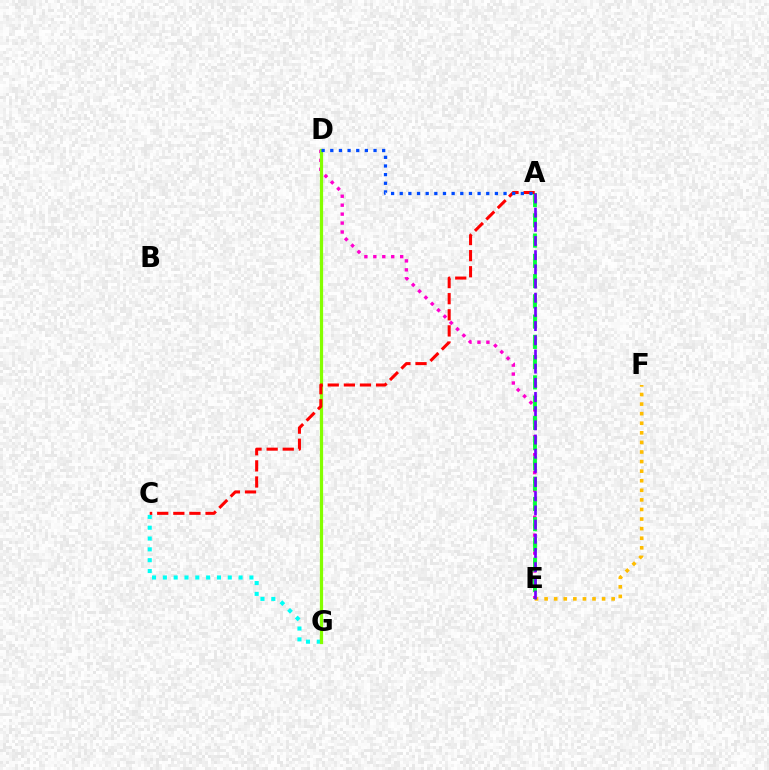{('D', 'E'): [{'color': '#ff00cf', 'line_style': 'dotted', 'thickness': 2.43}], ('C', 'G'): [{'color': '#00fff6', 'line_style': 'dotted', 'thickness': 2.94}], ('E', 'F'): [{'color': '#ffbd00', 'line_style': 'dotted', 'thickness': 2.6}], ('D', 'G'): [{'color': '#84ff00', 'line_style': 'solid', 'thickness': 2.32}], ('A', 'E'): [{'color': '#00ff39', 'line_style': 'dashed', 'thickness': 2.75}, {'color': '#7200ff', 'line_style': 'dashed', 'thickness': 1.93}], ('A', 'C'): [{'color': '#ff0000', 'line_style': 'dashed', 'thickness': 2.19}], ('A', 'D'): [{'color': '#004bff', 'line_style': 'dotted', 'thickness': 2.35}]}